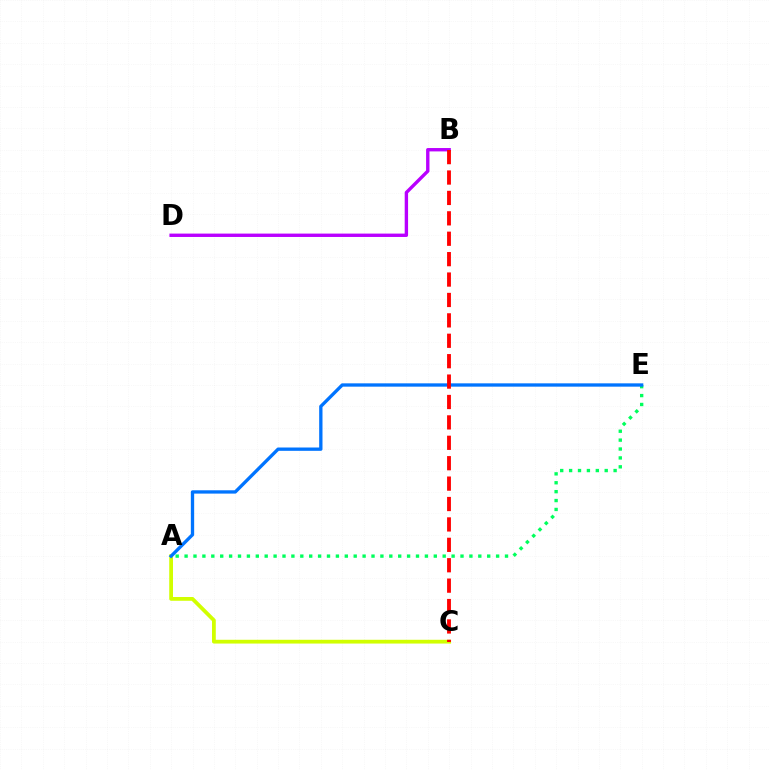{('A', 'C'): [{'color': '#d1ff00', 'line_style': 'solid', 'thickness': 2.72}], ('A', 'E'): [{'color': '#00ff5c', 'line_style': 'dotted', 'thickness': 2.42}, {'color': '#0074ff', 'line_style': 'solid', 'thickness': 2.39}], ('B', 'D'): [{'color': '#b900ff', 'line_style': 'solid', 'thickness': 2.43}], ('B', 'C'): [{'color': '#ff0000', 'line_style': 'dashed', 'thickness': 2.77}]}